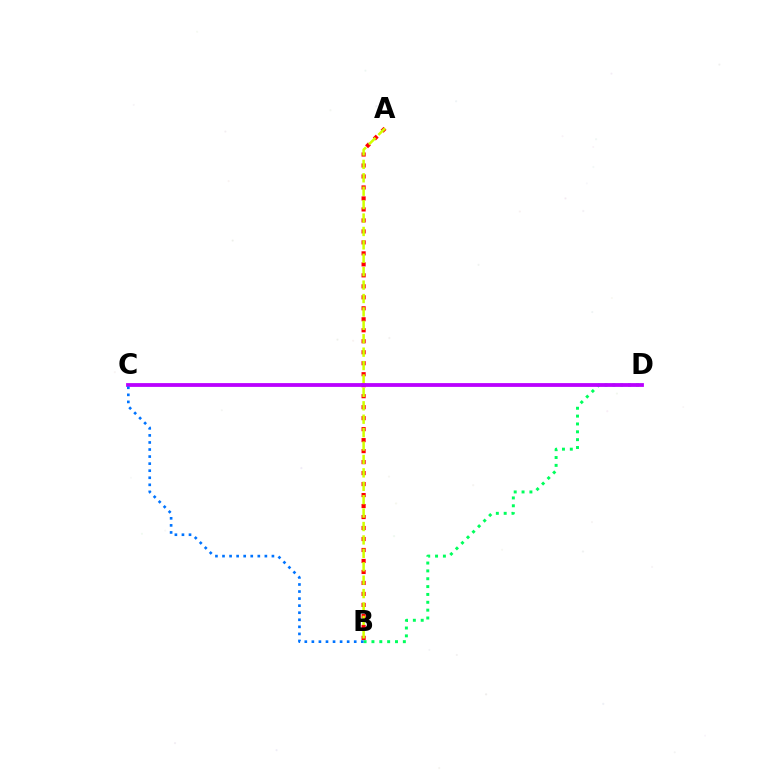{('B', 'D'): [{'color': '#00ff5c', 'line_style': 'dotted', 'thickness': 2.13}], ('A', 'B'): [{'color': '#ff0000', 'line_style': 'dotted', 'thickness': 2.98}, {'color': '#d1ff00', 'line_style': 'dashed', 'thickness': 1.82}], ('C', 'D'): [{'color': '#b900ff', 'line_style': 'solid', 'thickness': 2.73}], ('B', 'C'): [{'color': '#0074ff', 'line_style': 'dotted', 'thickness': 1.92}]}